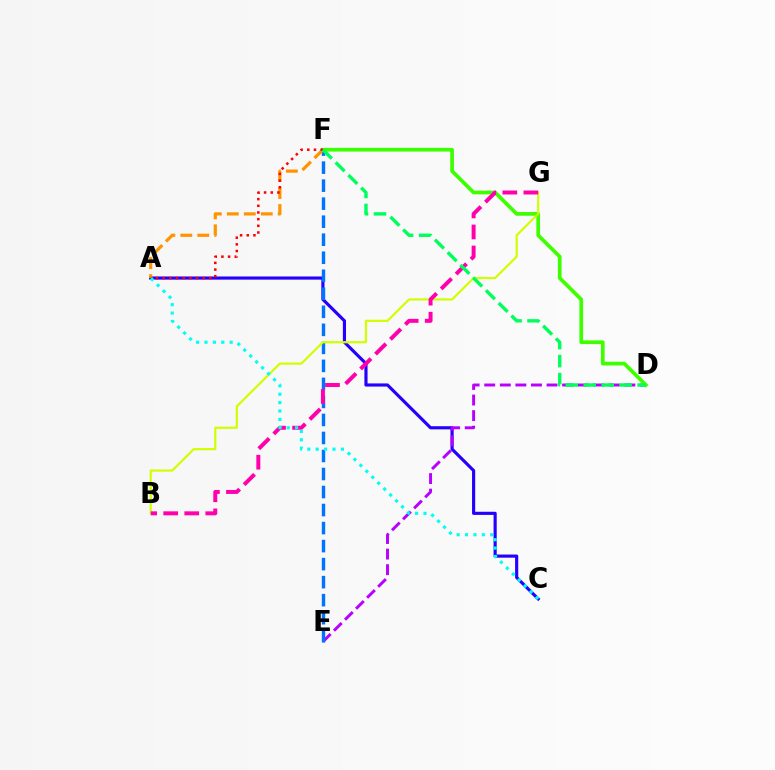{('A', 'C'): [{'color': '#2500ff', 'line_style': 'solid', 'thickness': 2.27}, {'color': '#00fff6', 'line_style': 'dotted', 'thickness': 2.28}], ('D', 'E'): [{'color': '#b900ff', 'line_style': 'dashed', 'thickness': 2.12}], ('E', 'F'): [{'color': '#0074ff', 'line_style': 'dashed', 'thickness': 2.45}], ('A', 'F'): [{'color': '#ff9400', 'line_style': 'dashed', 'thickness': 2.31}, {'color': '#ff0000', 'line_style': 'dotted', 'thickness': 1.81}], ('D', 'F'): [{'color': '#3dff00', 'line_style': 'solid', 'thickness': 2.67}, {'color': '#00ff5c', 'line_style': 'dashed', 'thickness': 2.44}], ('B', 'G'): [{'color': '#d1ff00', 'line_style': 'solid', 'thickness': 1.58}, {'color': '#ff00ac', 'line_style': 'dashed', 'thickness': 2.86}]}